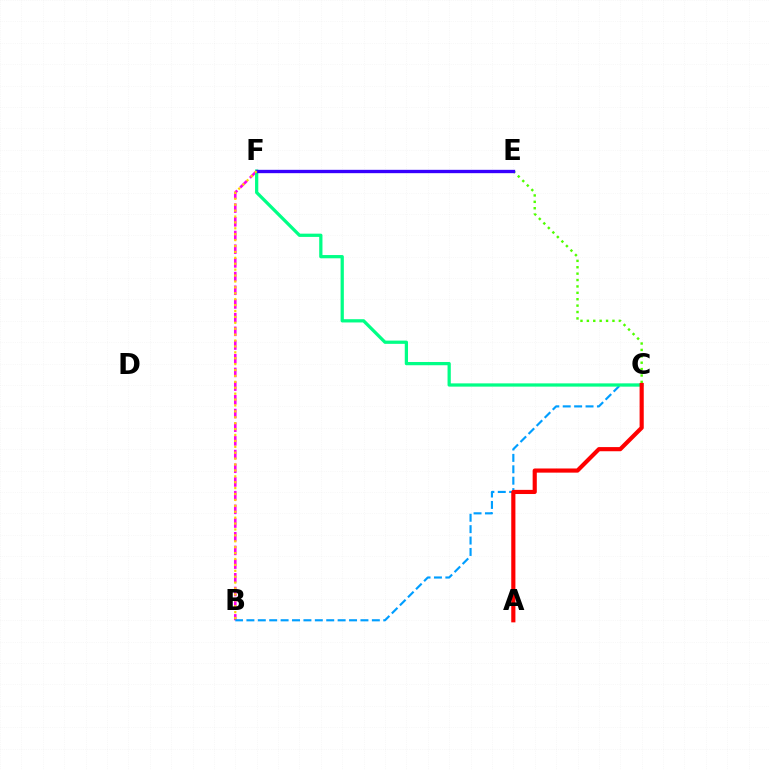{('B', 'F'): [{'color': '#ff00ed', 'line_style': 'dashed', 'thickness': 1.86}, {'color': '#ffd500', 'line_style': 'dotted', 'thickness': 1.6}], ('B', 'C'): [{'color': '#009eff', 'line_style': 'dashed', 'thickness': 1.55}], ('C', 'F'): [{'color': '#00ff86', 'line_style': 'solid', 'thickness': 2.34}], ('C', 'E'): [{'color': '#4fff00', 'line_style': 'dotted', 'thickness': 1.74}], ('A', 'C'): [{'color': '#ff0000', 'line_style': 'solid', 'thickness': 2.99}], ('E', 'F'): [{'color': '#3700ff', 'line_style': 'solid', 'thickness': 2.41}]}